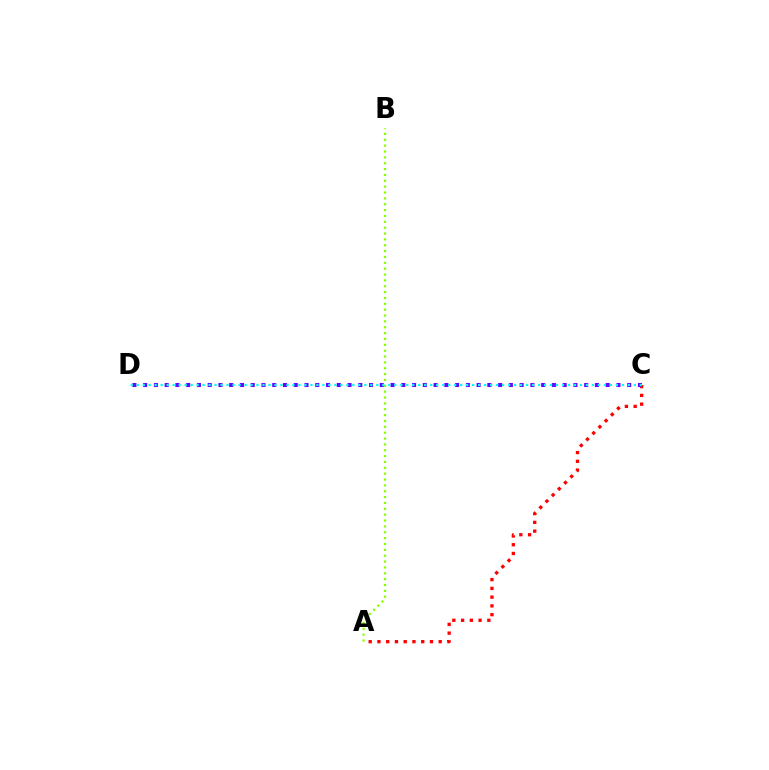{('A', 'C'): [{'color': '#ff0000', 'line_style': 'dotted', 'thickness': 2.38}], ('A', 'B'): [{'color': '#84ff00', 'line_style': 'dotted', 'thickness': 1.59}], ('C', 'D'): [{'color': '#7200ff', 'line_style': 'dotted', 'thickness': 2.92}, {'color': '#00fff6', 'line_style': 'dotted', 'thickness': 1.63}]}